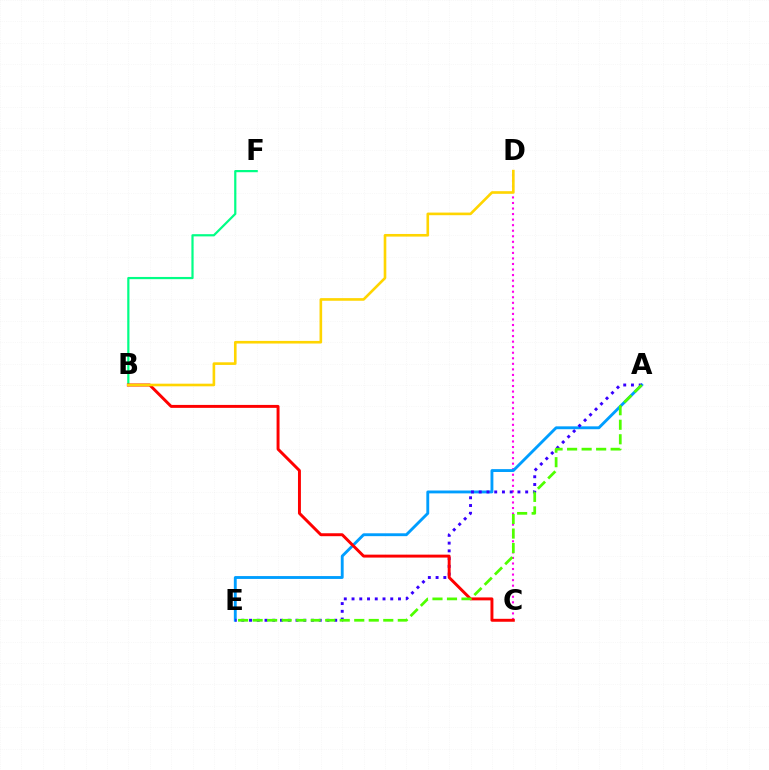{('C', 'D'): [{'color': '#ff00ed', 'line_style': 'dotted', 'thickness': 1.51}], ('A', 'E'): [{'color': '#009eff', 'line_style': 'solid', 'thickness': 2.07}, {'color': '#3700ff', 'line_style': 'dotted', 'thickness': 2.1}, {'color': '#4fff00', 'line_style': 'dashed', 'thickness': 1.97}], ('B', 'F'): [{'color': '#00ff86', 'line_style': 'solid', 'thickness': 1.59}], ('B', 'C'): [{'color': '#ff0000', 'line_style': 'solid', 'thickness': 2.12}], ('B', 'D'): [{'color': '#ffd500', 'line_style': 'solid', 'thickness': 1.89}]}